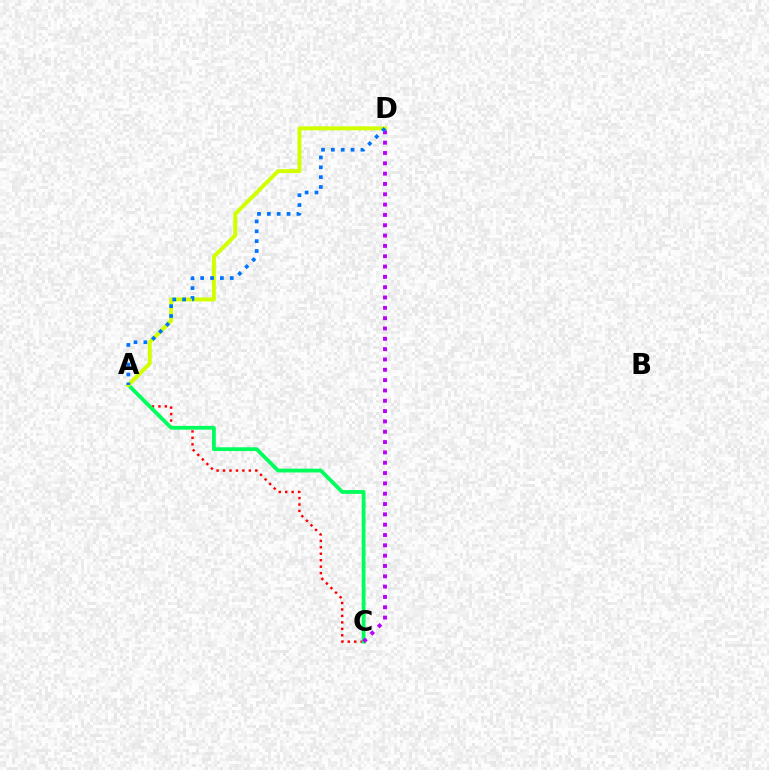{('A', 'C'): [{'color': '#ff0000', 'line_style': 'dotted', 'thickness': 1.75}, {'color': '#00ff5c', 'line_style': 'solid', 'thickness': 2.74}], ('A', 'D'): [{'color': '#d1ff00', 'line_style': 'solid', 'thickness': 2.85}, {'color': '#0074ff', 'line_style': 'dotted', 'thickness': 2.68}], ('C', 'D'): [{'color': '#b900ff', 'line_style': 'dotted', 'thickness': 2.81}]}